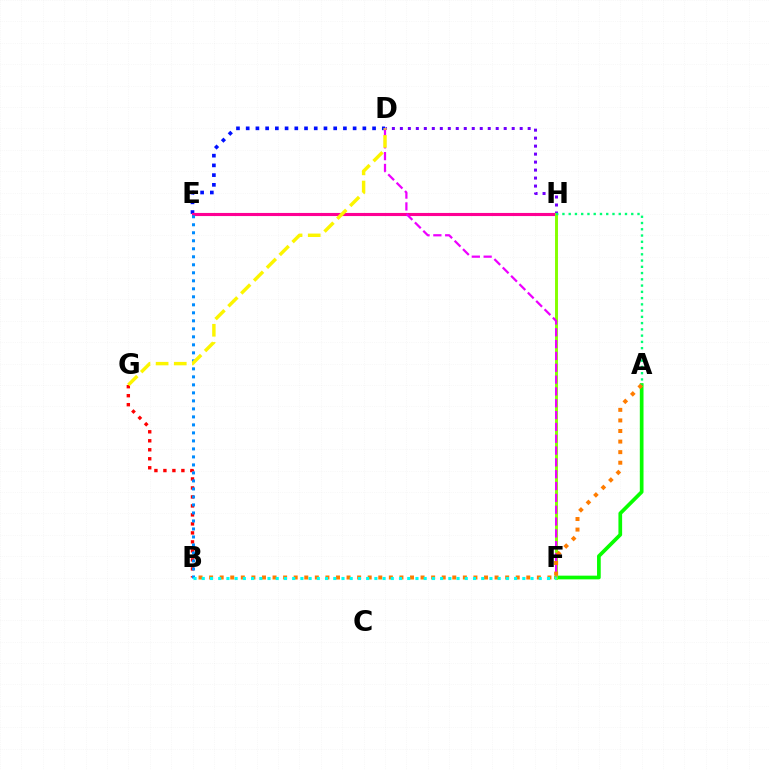{('A', 'F'): [{'color': '#08ff00', 'line_style': 'solid', 'thickness': 2.66}], ('D', 'H'): [{'color': '#7200ff', 'line_style': 'dotted', 'thickness': 2.17}], ('D', 'E'): [{'color': '#0010ff', 'line_style': 'dotted', 'thickness': 2.64}], ('E', 'H'): [{'color': '#ff0094', 'line_style': 'solid', 'thickness': 2.24}], ('B', 'G'): [{'color': '#ff0000', 'line_style': 'dotted', 'thickness': 2.44}], ('F', 'H'): [{'color': '#84ff00', 'line_style': 'solid', 'thickness': 2.12}], ('D', 'F'): [{'color': '#ee00ff', 'line_style': 'dashed', 'thickness': 1.61}], ('B', 'E'): [{'color': '#008cff', 'line_style': 'dotted', 'thickness': 2.17}], ('A', 'B'): [{'color': '#ff7c00', 'line_style': 'dotted', 'thickness': 2.87}], ('B', 'F'): [{'color': '#00fff6', 'line_style': 'dotted', 'thickness': 2.23}], ('D', 'G'): [{'color': '#fcf500', 'line_style': 'dashed', 'thickness': 2.47}], ('A', 'H'): [{'color': '#00ff74', 'line_style': 'dotted', 'thickness': 1.7}]}